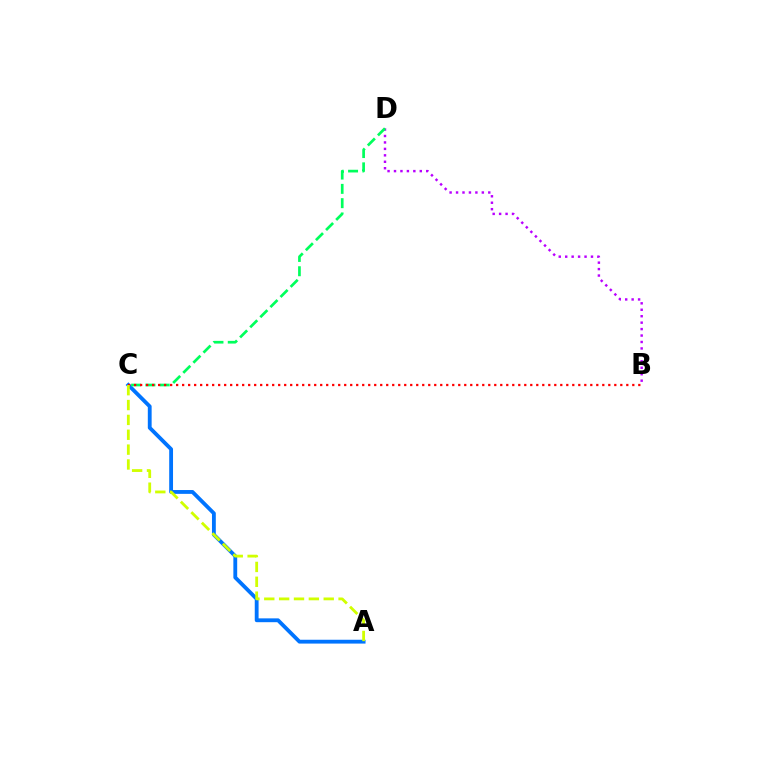{('B', 'D'): [{'color': '#b900ff', 'line_style': 'dotted', 'thickness': 1.75}], ('A', 'C'): [{'color': '#0074ff', 'line_style': 'solid', 'thickness': 2.76}, {'color': '#d1ff00', 'line_style': 'dashed', 'thickness': 2.02}], ('C', 'D'): [{'color': '#00ff5c', 'line_style': 'dashed', 'thickness': 1.94}], ('B', 'C'): [{'color': '#ff0000', 'line_style': 'dotted', 'thickness': 1.63}]}